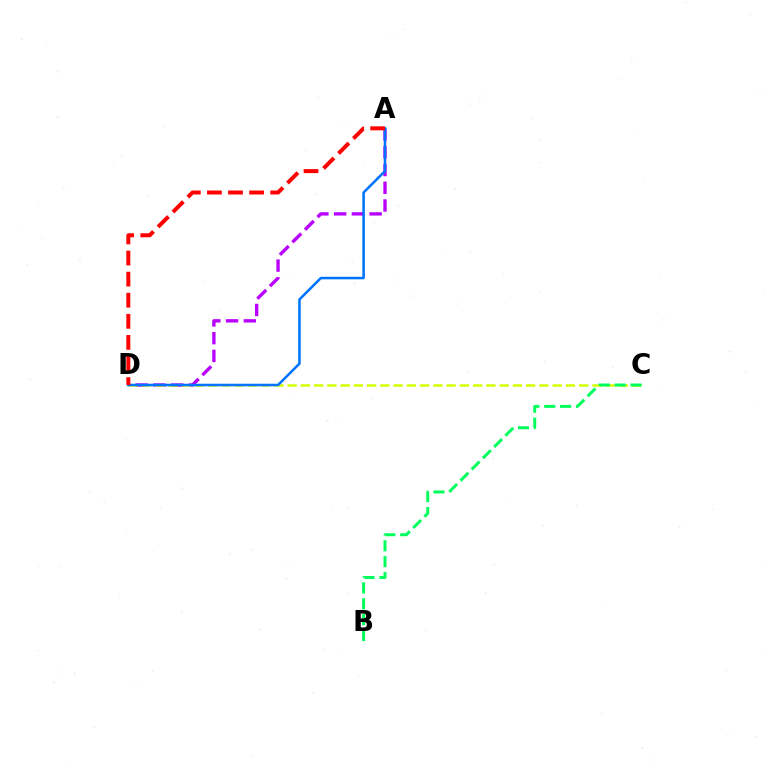{('A', 'D'): [{'color': '#b900ff', 'line_style': 'dashed', 'thickness': 2.41}, {'color': '#0074ff', 'line_style': 'solid', 'thickness': 1.83}, {'color': '#ff0000', 'line_style': 'dashed', 'thickness': 2.87}], ('C', 'D'): [{'color': '#d1ff00', 'line_style': 'dashed', 'thickness': 1.8}], ('B', 'C'): [{'color': '#00ff5c', 'line_style': 'dashed', 'thickness': 2.16}]}